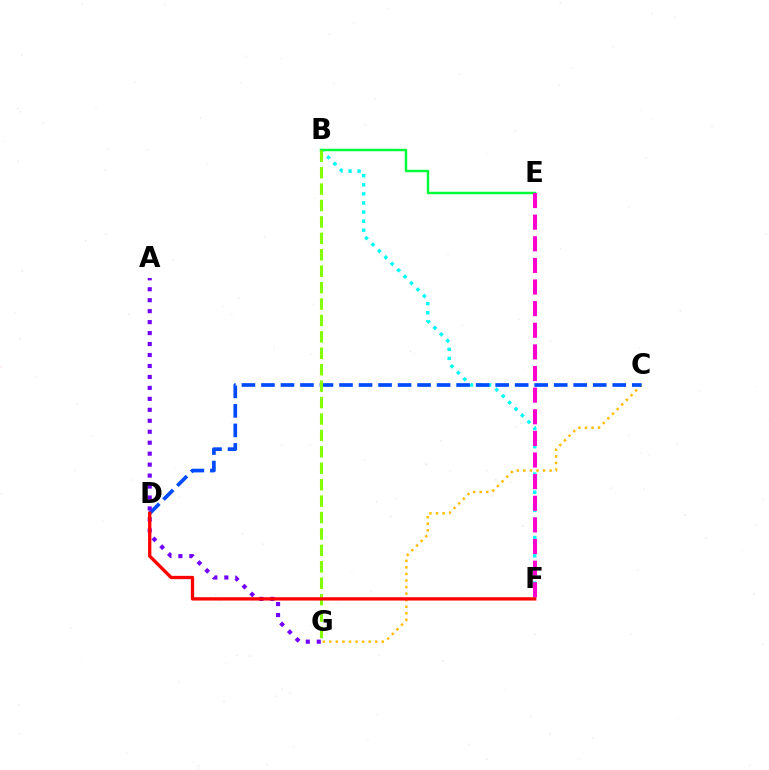{('B', 'F'): [{'color': '#00fff6', 'line_style': 'dotted', 'thickness': 2.47}], ('C', 'G'): [{'color': '#ffbd00', 'line_style': 'dotted', 'thickness': 1.78}], ('B', 'E'): [{'color': '#00ff39', 'line_style': 'solid', 'thickness': 1.77}], ('E', 'F'): [{'color': '#ff00cf', 'line_style': 'dashed', 'thickness': 2.94}], ('C', 'D'): [{'color': '#004bff', 'line_style': 'dashed', 'thickness': 2.65}], ('B', 'G'): [{'color': '#84ff00', 'line_style': 'dashed', 'thickness': 2.23}], ('A', 'G'): [{'color': '#7200ff', 'line_style': 'dotted', 'thickness': 2.98}], ('D', 'F'): [{'color': '#ff0000', 'line_style': 'solid', 'thickness': 2.38}]}